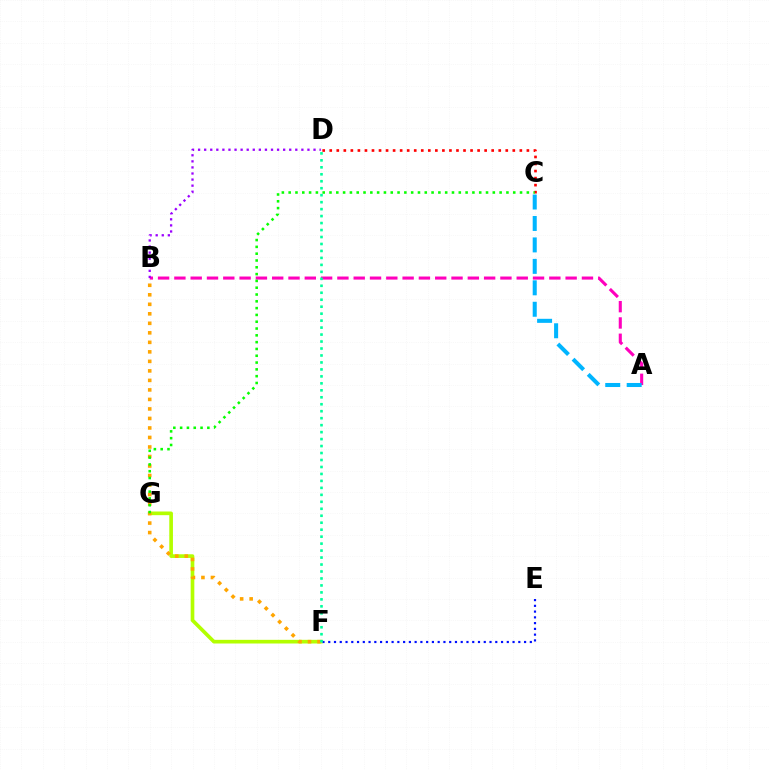{('F', 'G'): [{'color': '#b3ff00', 'line_style': 'solid', 'thickness': 2.64}], ('C', 'D'): [{'color': '#ff0000', 'line_style': 'dotted', 'thickness': 1.91}], ('E', 'F'): [{'color': '#0010ff', 'line_style': 'dotted', 'thickness': 1.56}], ('B', 'F'): [{'color': '#ffa500', 'line_style': 'dotted', 'thickness': 2.58}], ('A', 'B'): [{'color': '#ff00bd', 'line_style': 'dashed', 'thickness': 2.21}], ('D', 'F'): [{'color': '#00ff9d', 'line_style': 'dotted', 'thickness': 1.89}], ('B', 'D'): [{'color': '#9b00ff', 'line_style': 'dotted', 'thickness': 1.65}], ('C', 'G'): [{'color': '#08ff00', 'line_style': 'dotted', 'thickness': 1.85}], ('A', 'C'): [{'color': '#00b5ff', 'line_style': 'dashed', 'thickness': 2.91}]}